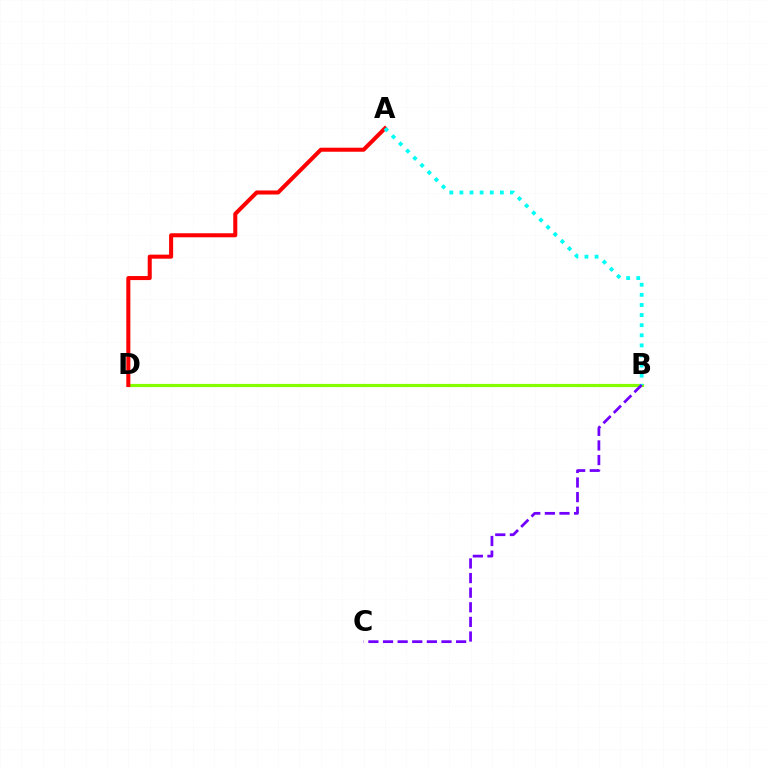{('B', 'D'): [{'color': '#84ff00', 'line_style': 'solid', 'thickness': 2.3}], ('A', 'D'): [{'color': '#ff0000', 'line_style': 'solid', 'thickness': 2.91}], ('A', 'B'): [{'color': '#00fff6', 'line_style': 'dotted', 'thickness': 2.75}], ('B', 'C'): [{'color': '#7200ff', 'line_style': 'dashed', 'thickness': 1.99}]}